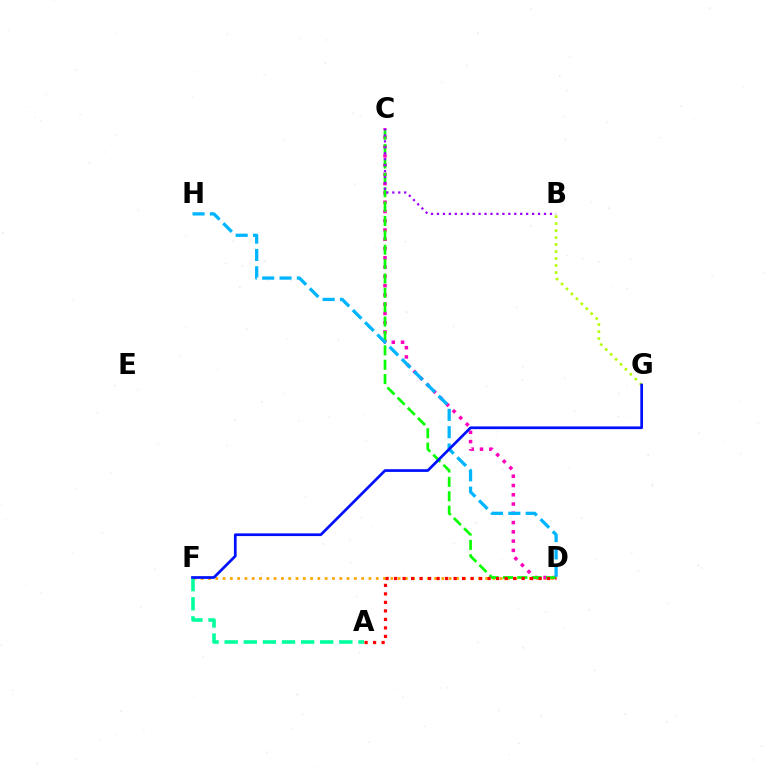{('D', 'F'): [{'color': '#ffa500', 'line_style': 'dotted', 'thickness': 1.98}], ('A', 'F'): [{'color': '#00ff9d', 'line_style': 'dashed', 'thickness': 2.6}], ('C', 'D'): [{'color': '#ff00bd', 'line_style': 'dotted', 'thickness': 2.52}, {'color': '#08ff00', 'line_style': 'dashed', 'thickness': 1.95}], ('A', 'D'): [{'color': '#ff0000', 'line_style': 'dotted', 'thickness': 2.31}], ('B', 'C'): [{'color': '#9b00ff', 'line_style': 'dotted', 'thickness': 1.62}], ('D', 'H'): [{'color': '#00b5ff', 'line_style': 'dashed', 'thickness': 2.35}], ('B', 'G'): [{'color': '#b3ff00', 'line_style': 'dotted', 'thickness': 1.9}], ('F', 'G'): [{'color': '#0010ff', 'line_style': 'solid', 'thickness': 1.95}]}